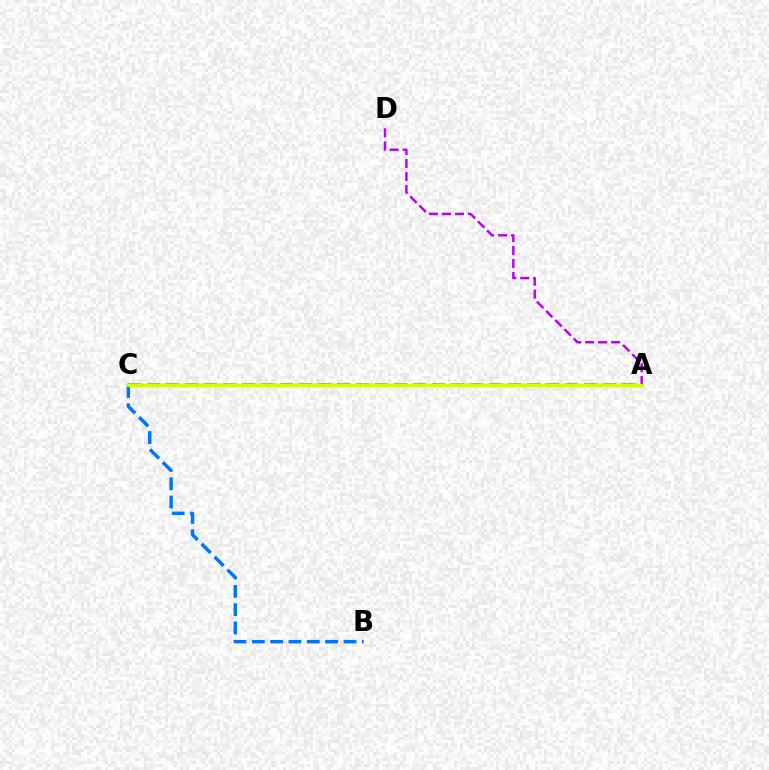{('A', 'C'): [{'color': '#00ff5c', 'line_style': 'dashed', 'thickness': 2.58}, {'color': '#ff0000', 'line_style': 'solid', 'thickness': 1.56}, {'color': '#d1ff00', 'line_style': 'solid', 'thickness': 2.38}], ('B', 'C'): [{'color': '#0074ff', 'line_style': 'dashed', 'thickness': 2.49}], ('A', 'D'): [{'color': '#b900ff', 'line_style': 'dashed', 'thickness': 1.77}]}